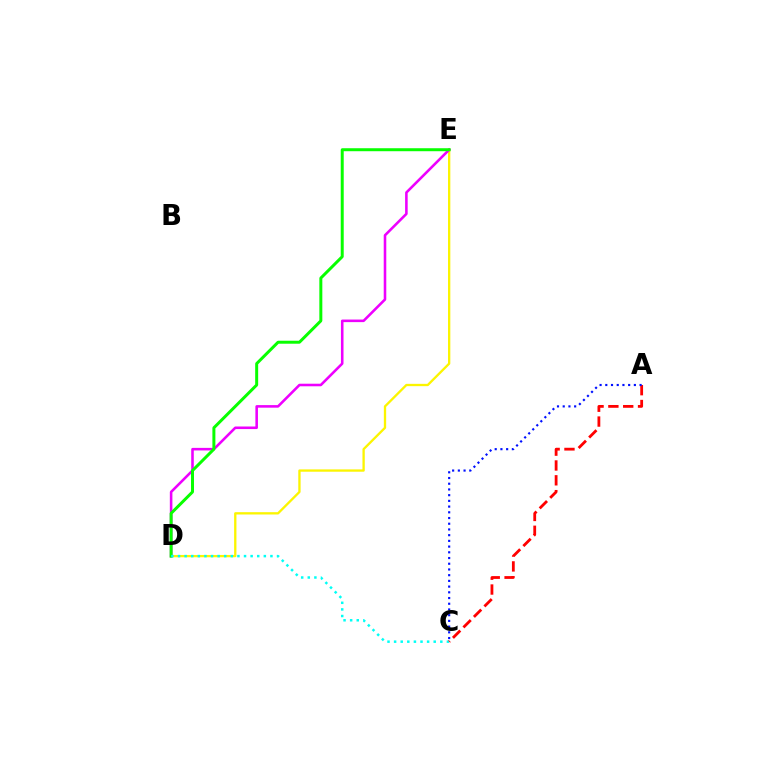{('D', 'E'): [{'color': '#fcf500', 'line_style': 'solid', 'thickness': 1.67}, {'color': '#ee00ff', 'line_style': 'solid', 'thickness': 1.85}, {'color': '#08ff00', 'line_style': 'solid', 'thickness': 2.15}], ('C', 'D'): [{'color': '#00fff6', 'line_style': 'dotted', 'thickness': 1.79}], ('A', 'C'): [{'color': '#ff0000', 'line_style': 'dashed', 'thickness': 2.01}, {'color': '#0010ff', 'line_style': 'dotted', 'thickness': 1.55}]}